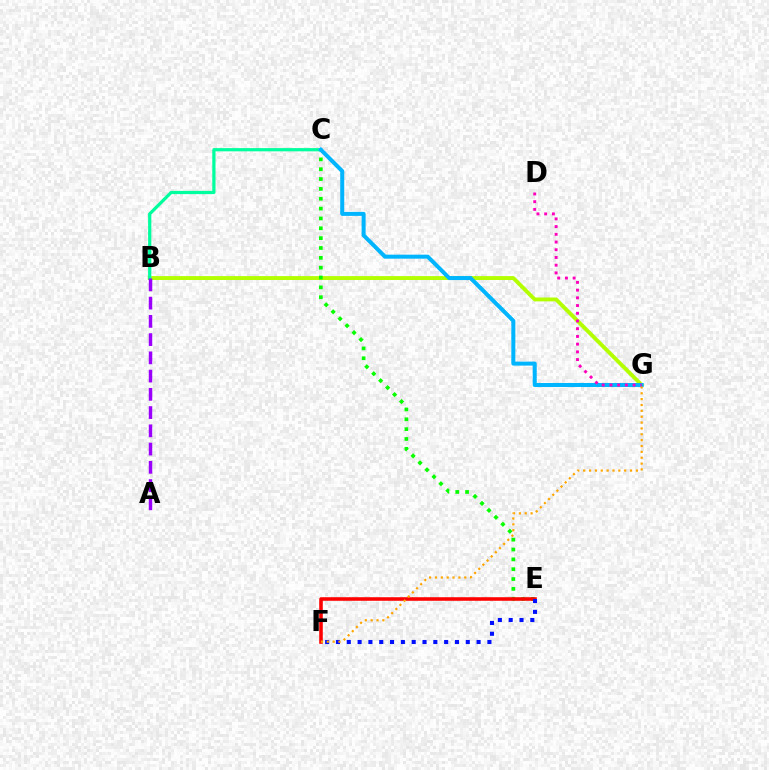{('B', 'G'): [{'color': '#b3ff00', 'line_style': 'solid', 'thickness': 2.81}], ('C', 'E'): [{'color': '#08ff00', 'line_style': 'dotted', 'thickness': 2.67}], ('B', 'C'): [{'color': '#00ff9d', 'line_style': 'solid', 'thickness': 2.32}], ('C', 'G'): [{'color': '#00b5ff', 'line_style': 'solid', 'thickness': 2.89}], ('E', 'F'): [{'color': '#ff0000', 'line_style': 'solid', 'thickness': 2.56}, {'color': '#0010ff', 'line_style': 'dotted', 'thickness': 2.94}], ('A', 'B'): [{'color': '#9b00ff', 'line_style': 'dashed', 'thickness': 2.48}], ('F', 'G'): [{'color': '#ffa500', 'line_style': 'dotted', 'thickness': 1.59}], ('D', 'G'): [{'color': '#ff00bd', 'line_style': 'dotted', 'thickness': 2.1}]}